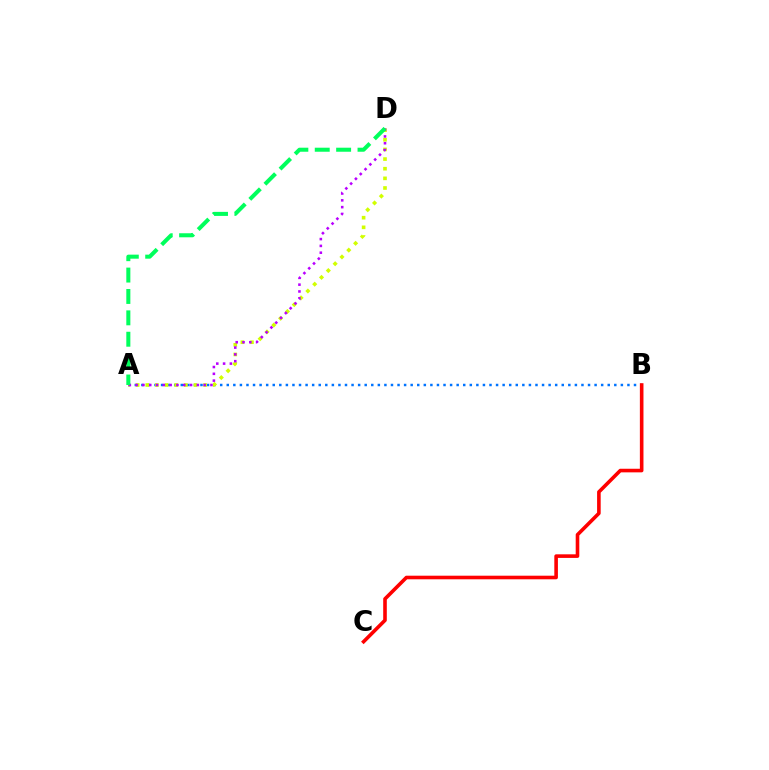{('A', 'B'): [{'color': '#0074ff', 'line_style': 'dotted', 'thickness': 1.78}], ('A', 'D'): [{'color': '#d1ff00', 'line_style': 'dotted', 'thickness': 2.62}, {'color': '#b900ff', 'line_style': 'dotted', 'thickness': 1.85}, {'color': '#00ff5c', 'line_style': 'dashed', 'thickness': 2.91}], ('B', 'C'): [{'color': '#ff0000', 'line_style': 'solid', 'thickness': 2.59}]}